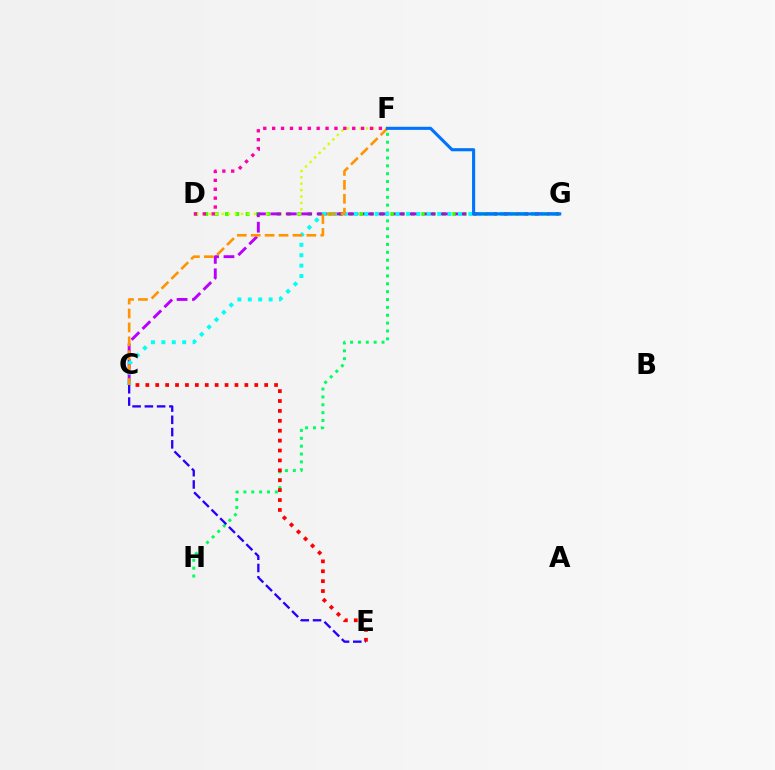{('D', 'G'): [{'color': '#3dff00', 'line_style': 'dotted', 'thickness': 2.81}], ('D', 'F'): [{'color': '#d1ff00', 'line_style': 'dotted', 'thickness': 1.74}, {'color': '#ff00ac', 'line_style': 'dotted', 'thickness': 2.42}], ('C', 'G'): [{'color': '#b900ff', 'line_style': 'dashed', 'thickness': 2.09}, {'color': '#00fff6', 'line_style': 'dotted', 'thickness': 2.83}], ('F', 'H'): [{'color': '#00ff5c', 'line_style': 'dotted', 'thickness': 2.14}], ('C', 'E'): [{'color': '#ff0000', 'line_style': 'dotted', 'thickness': 2.69}, {'color': '#2500ff', 'line_style': 'dashed', 'thickness': 1.67}], ('C', 'F'): [{'color': '#ff9400', 'line_style': 'dashed', 'thickness': 1.89}], ('F', 'G'): [{'color': '#0074ff', 'line_style': 'solid', 'thickness': 2.24}]}